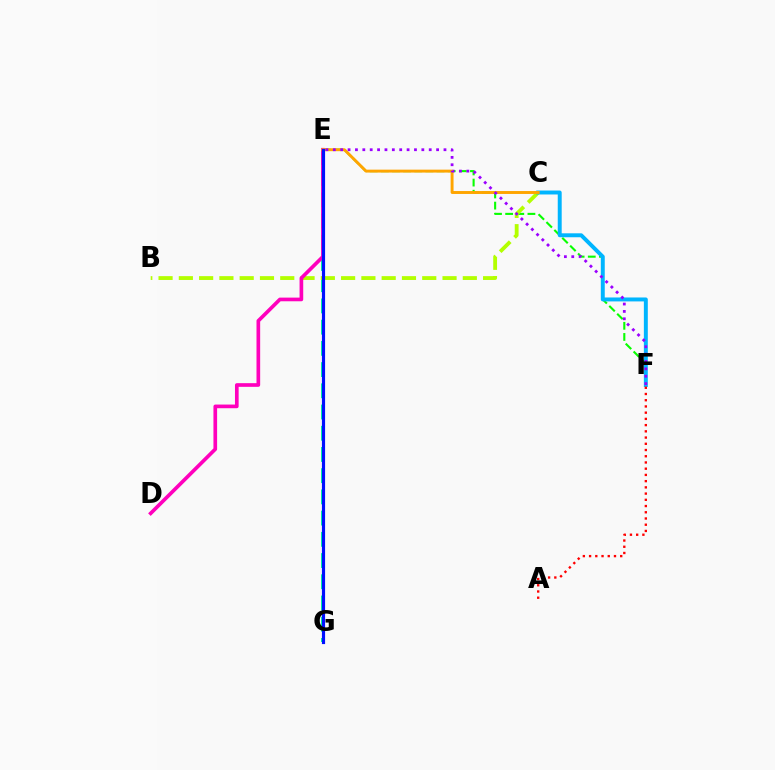{('E', 'G'): [{'color': '#00ff9d', 'line_style': 'dashed', 'thickness': 2.88}, {'color': '#0010ff', 'line_style': 'solid', 'thickness': 2.28}], ('E', 'F'): [{'color': '#08ff00', 'line_style': 'dashed', 'thickness': 1.51}, {'color': '#9b00ff', 'line_style': 'dotted', 'thickness': 2.0}], ('B', 'C'): [{'color': '#b3ff00', 'line_style': 'dashed', 'thickness': 2.76}], ('D', 'E'): [{'color': '#ff00bd', 'line_style': 'solid', 'thickness': 2.64}], ('C', 'F'): [{'color': '#00b5ff', 'line_style': 'solid', 'thickness': 2.84}], ('C', 'E'): [{'color': '#ffa500', 'line_style': 'solid', 'thickness': 2.1}], ('A', 'F'): [{'color': '#ff0000', 'line_style': 'dotted', 'thickness': 1.69}]}